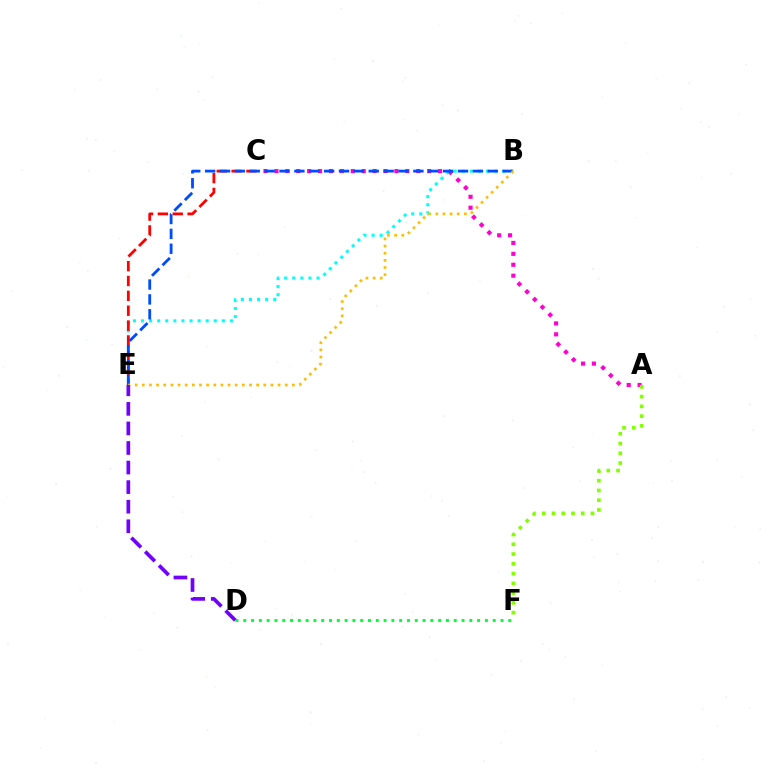{('B', 'E'): [{'color': '#00fff6', 'line_style': 'dotted', 'thickness': 2.2}, {'color': '#004bff', 'line_style': 'dashed', 'thickness': 2.02}, {'color': '#ffbd00', 'line_style': 'dotted', 'thickness': 1.94}], ('A', 'C'): [{'color': '#ff00cf', 'line_style': 'dotted', 'thickness': 2.96}], ('A', 'F'): [{'color': '#84ff00', 'line_style': 'dotted', 'thickness': 2.65}], ('D', 'F'): [{'color': '#00ff39', 'line_style': 'dotted', 'thickness': 2.12}], ('C', 'E'): [{'color': '#ff0000', 'line_style': 'dashed', 'thickness': 2.02}], ('D', 'E'): [{'color': '#7200ff', 'line_style': 'dashed', 'thickness': 2.66}]}